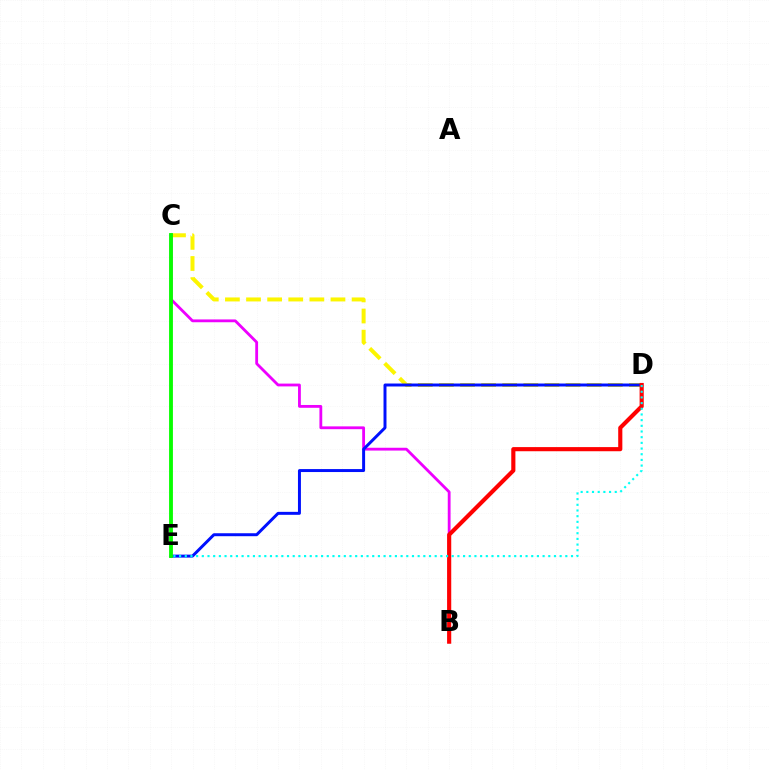{('C', 'D'): [{'color': '#fcf500', 'line_style': 'dashed', 'thickness': 2.87}], ('B', 'C'): [{'color': '#ee00ff', 'line_style': 'solid', 'thickness': 2.03}], ('D', 'E'): [{'color': '#0010ff', 'line_style': 'solid', 'thickness': 2.14}, {'color': '#00fff6', 'line_style': 'dotted', 'thickness': 1.54}], ('B', 'D'): [{'color': '#ff0000', 'line_style': 'solid', 'thickness': 2.98}], ('C', 'E'): [{'color': '#08ff00', 'line_style': 'solid', 'thickness': 2.77}]}